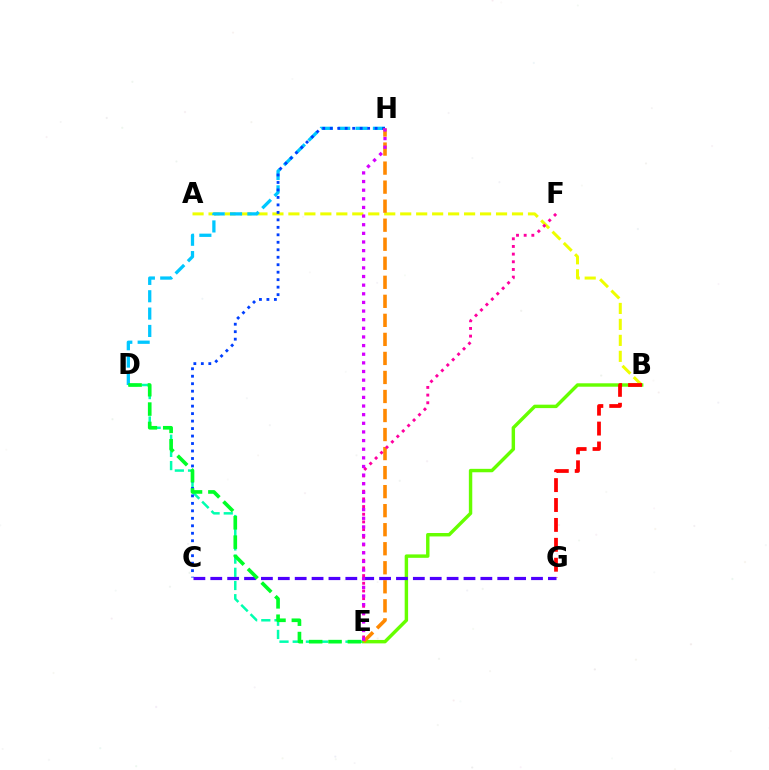{('A', 'B'): [{'color': '#eeff00', 'line_style': 'dashed', 'thickness': 2.17}], ('D', 'E'): [{'color': '#00ffaf', 'line_style': 'dashed', 'thickness': 1.79}, {'color': '#00ff27', 'line_style': 'dashed', 'thickness': 2.63}], ('B', 'E'): [{'color': '#66ff00', 'line_style': 'solid', 'thickness': 2.46}], ('D', 'H'): [{'color': '#00c7ff', 'line_style': 'dashed', 'thickness': 2.36}], ('C', 'H'): [{'color': '#003fff', 'line_style': 'dotted', 'thickness': 2.03}], ('B', 'G'): [{'color': '#ff0000', 'line_style': 'dashed', 'thickness': 2.7}], ('E', 'H'): [{'color': '#ff8800', 'line_style': 'dashed', 'thickness': 2.59}, {'color': '#d600ff', 'line_style': 'dotted', 'thickness': 2.35}], ('C', 'G'): [{'color': '#4f00ff', 'line_style': 'dashed', 'thickness': 2.29}], ('E', 'F'): [{'color': '#ff00a0', 'line_style': 'dotted', 'thickness': 2.08}]}